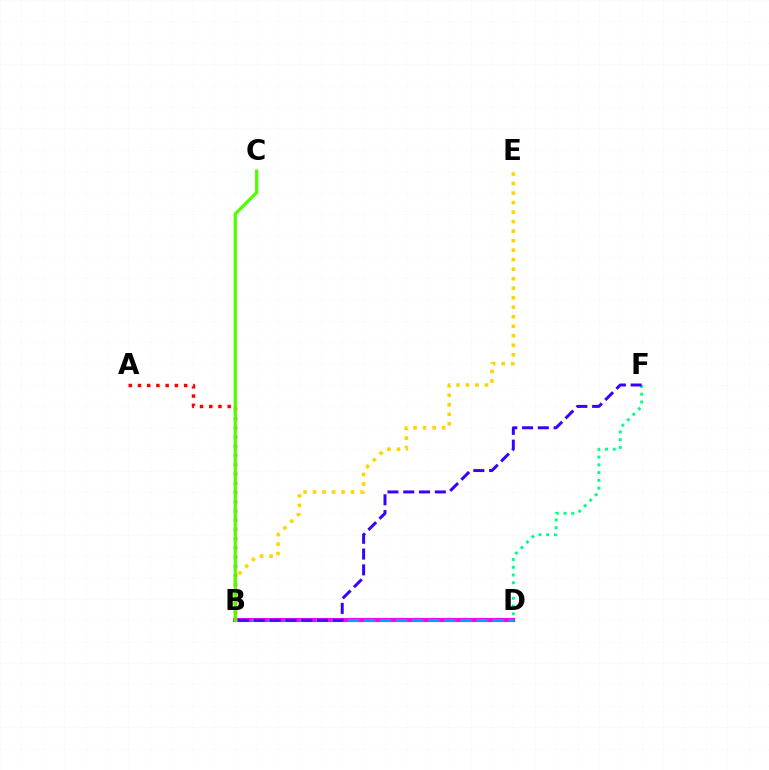{('A', 'B'): [{'color': '#ff0000', 'line_style': 'dotted', 'thickness': 2.51}], ('B', 'E'): [{'color': '#ffd500', 'line_style': 'dotted', 'thickness': 2.58}], ('B', 'D'): [{'color': '#ff00ed', 'line_style': 'solid', 'thickness': 2.94}, {'color': '#009eff', 'line_style': 'dashed', 'thickness': 2.18}], ('D', 'F'): [{'color': '#00ff86', 'line_style': 'dotted', 'thickness': 2.11}], ('B', 'C'): [{'color': '#4fff00', 'line_style': 'solid', 'thickness': 2.33}], ('B', 'F'): [{'color': '#3700ff', 'line_style': 'dashed', 'thickness': 2.15}]}